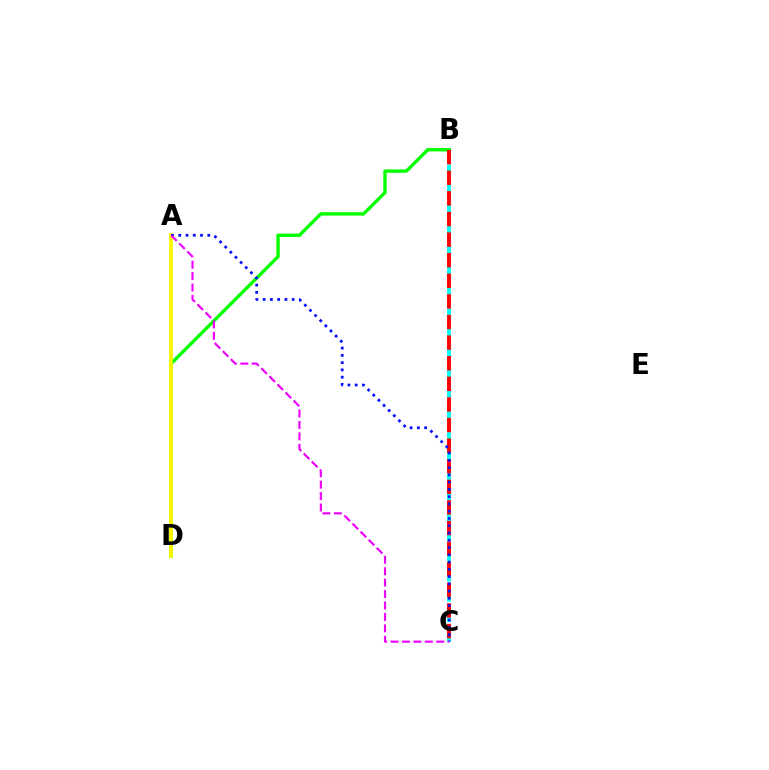{('B', 'C'): [{'color': '#00fff6', 'line_style': 'dashed', 'thickness': 2.74}, {'color': '#ff0000', 'line_style': 'dashed', 'thickness': 2.8}], ('B', 'D'): [{'color': '#08ff00', 'line_style': 'solid', 'thickness': 2.45}], ('A', 'D'): [{'color': '#fcf500', 'line_style': 'solid', 'thickness': 2.68}], ('A', 'C'): [{'color': '#0010ff', 'line_style': 'dotted', 'thickness': 1.97}, {'color': '#ee00ff', 'line_style': 'dashed', 'thickness': 1.55}]}